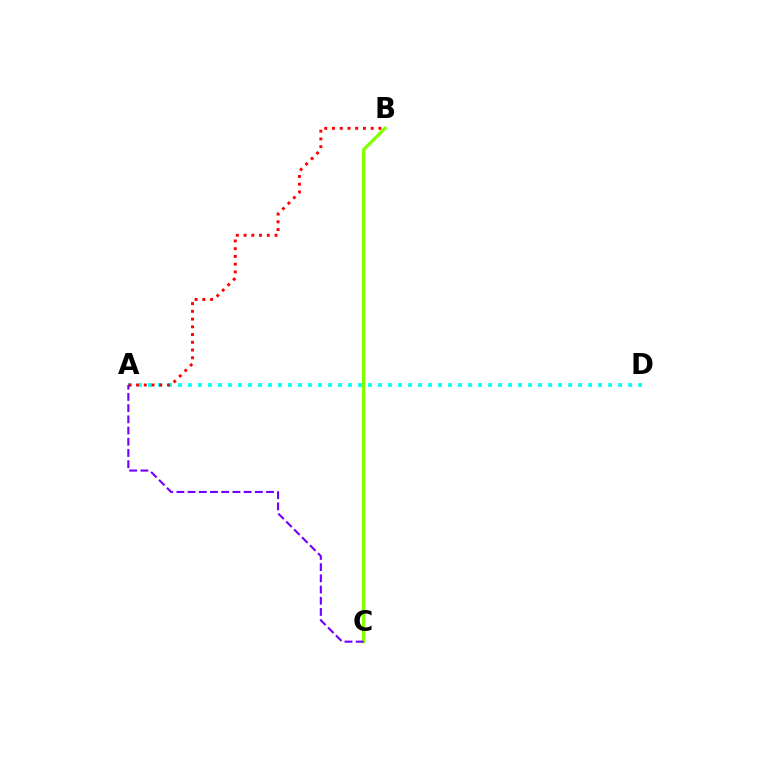{('A', 'D'): [{'color': '#00fff6', 'line_style': 'dotted', 'thickness': 2.72}], ('A', 'B'): [{'color': '#ff0000', 'line_style': 'dotted', 'thickness': 2.1}], ('B', 'C'): [{'color': '#84ff00', 'line_style': 'solid', 'thickness': 2.36}], ('A', 'C'): [{'color': '#7200ff', 'line_style': 'dashed', 'thickness': 1.52}]}